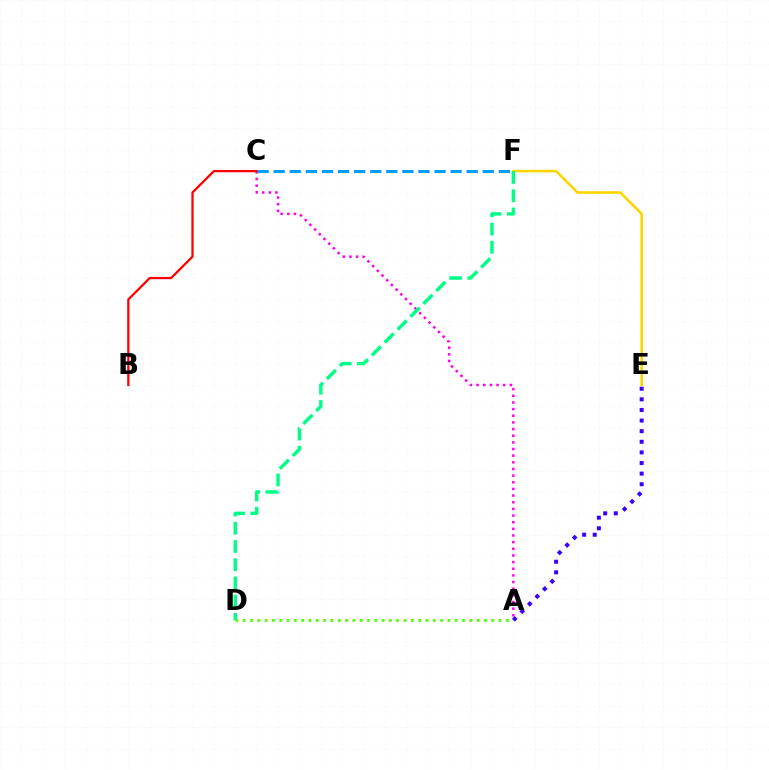{('A', 'C'): [{'color': '#ff00ed', 'line_style': 'dotted', 'thickness': 1.81}], ('A', 'E'): [{'color': '#3700ff', 'line_style': 'dotted', 'thickness': 2.88}], ('E', 'F'): [{'color': '#ffd500', 'line_style': 'solid', 'thickness': 1.88}], ('B', 'C'): [{'color': '#ff0000', 'line_style': 'solid', 'thickness': 1.64}], ('C', 'F'): [{'color': '#009eff', 'line_style': 'dashed', 'thickness': 2.19}], ('D', 'F'): [{'color': '#00ff86', 'line_style': 'dashed', 'thickness': 2.48}], ('A', 'D'): [{'color': '#4fff00', 'line_style': 'dotted', 'thickness': 1.99}]}